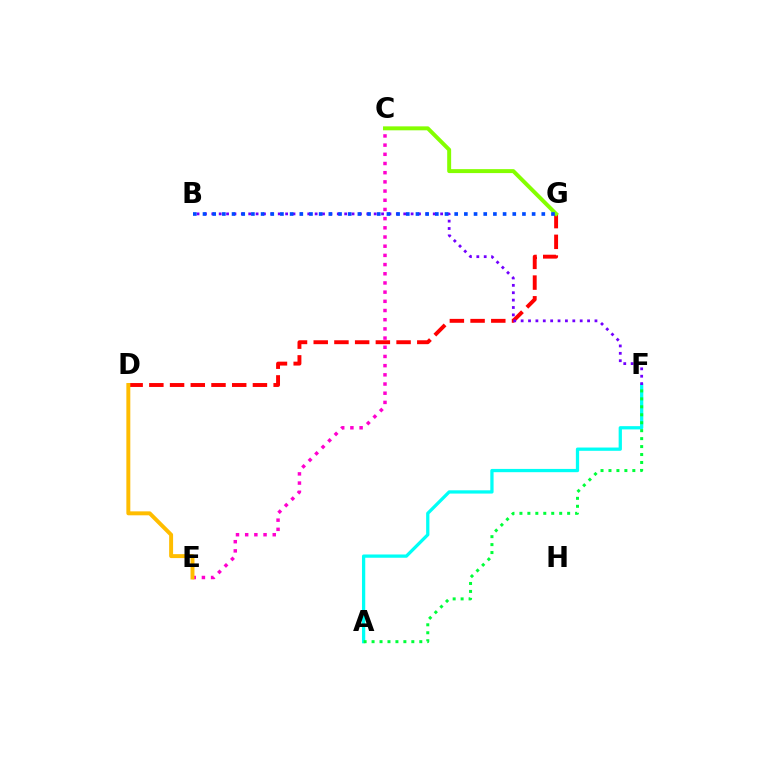{('D', 'G'): [{'color': '#ff0000', 'line_style': 'dashed', 'thickness': 2.81}], ('C', 'E'): [{'color': '#ff00cf', 'line_style': 'dotted', 'thickness': 2.5}], ('D', 'E'): [{'color': '#ffbd00', 'line_style': 'solid', 'thickness': 2.84}], ('A', 'F'): [{'color': '#00fff6', 'line_style': 'solid', 'thickness': 2.35}, {'color': '#00ff39', 'line_style': 'dotted', 'thickness': 2.16}], ('C', 'G'): [{'color': '#84ff00', 'line_style': 'solid', 'thickness': 2.84}], ('B', 'F'): [{'color': '#7200ff', 'line_style': 'dotted', 'thickness': 2.01}], ('B', 'G'): [{'color': '#004bff', 'line_style': 'dotted', 'thickness': 2.63}]}